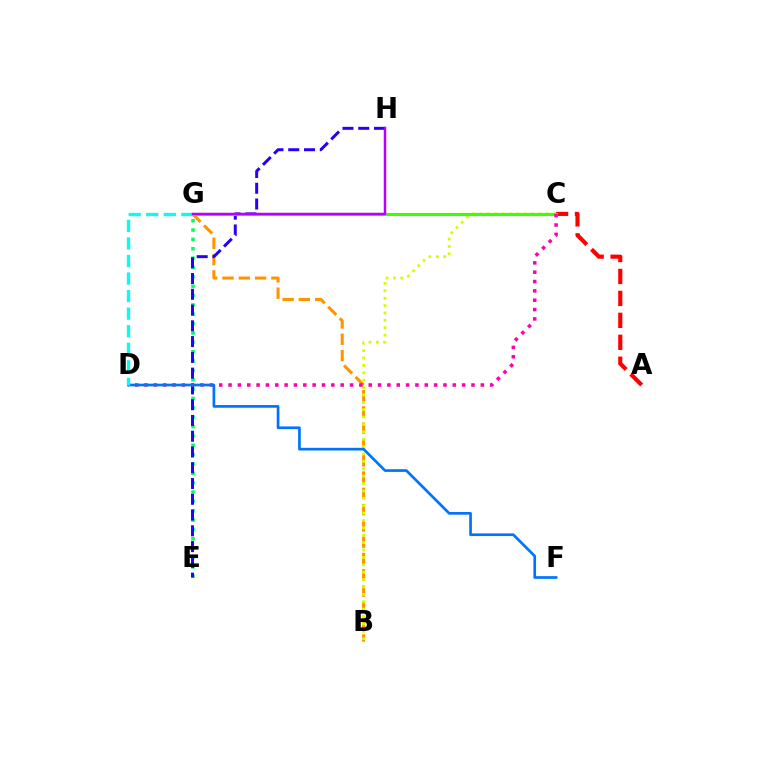{('E', 'G'): [{'color': '#00ff5c', 'line_style': 'dotted', 'thickness': 2.54}], ('B', 'G'): [{'color': '#ff9400', 'line_style': 'dashed', 'thickness': 2.21}], ('E', 'H'): [{'color': '#2500ff', 'line_style': 'dashed', 'thickness': 2.14}], ('B', 'C'): [{'color': '#d1ff00', 'line_style': 'dotted', 'thickness': 2.01}], ('A', 'C'): [{'color': '#ff0000', 'line_style': 'dashed', 'thickness': 2.98}], ('C', 'G'): [{'color': '#3dff00', 'line_style': 'solid', 'thickness': 2.23}], ('C', 'D'): [{'color': '#ff00ac', 'line_style': 'dotted', 'thickness': 2.54}], ('D', 'F'): [{'color': '#0074ff', 'line_style': 'solid', 'thickness': 1.94}], ('D', 'G'): [{'color': '#00fff6', 'line_style': 'dashed', 'thickness': 2.39}], ('G', 'H'): [{'color': '#b900ff', 'line_style': 'solid', 'thickness': 1.8}]}